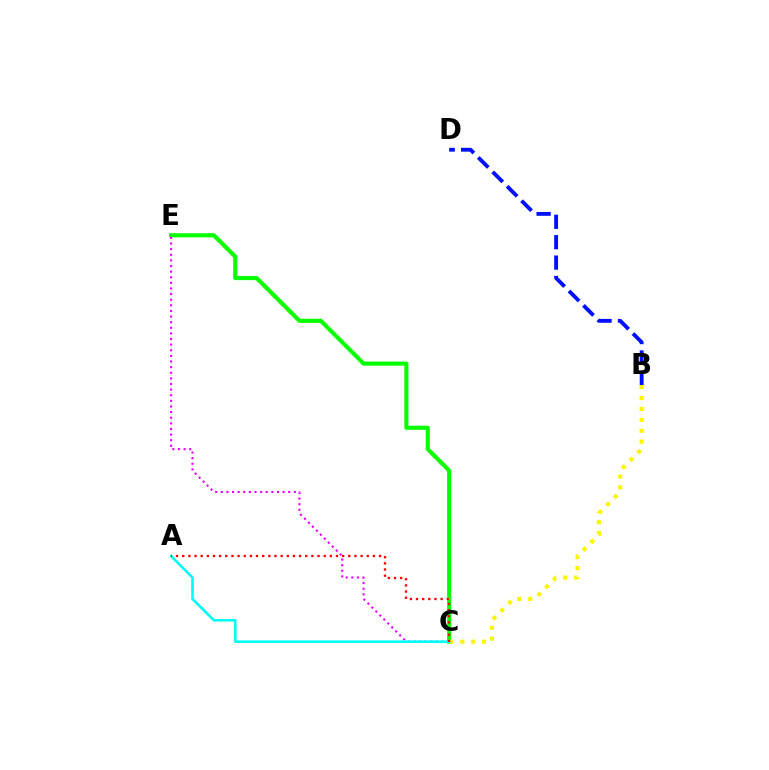{('C', 'E'): [{'color': '#08ff00', 'line_style': 'solid', 'thickness': 2.97}, {'color': '#ee00ff', 'line_style': 'dotted', 'thickness': 1.53}], ('B', 'D'): [{'color': '#0010ff', 'line_style': 'dashed', 'thickness': 2.77}], ('B', 'C'): [{'color': '#fcf500', 'line_style': 'dotted', 'thickness': 2.97}], ('A', 'C'): [{'color': '#00fff6', 'line_style': 'solid', 'thickness': 1.89}, {'color': '#ff0000', 'line_style': 'dotted', 'thickness': 1.67}]}